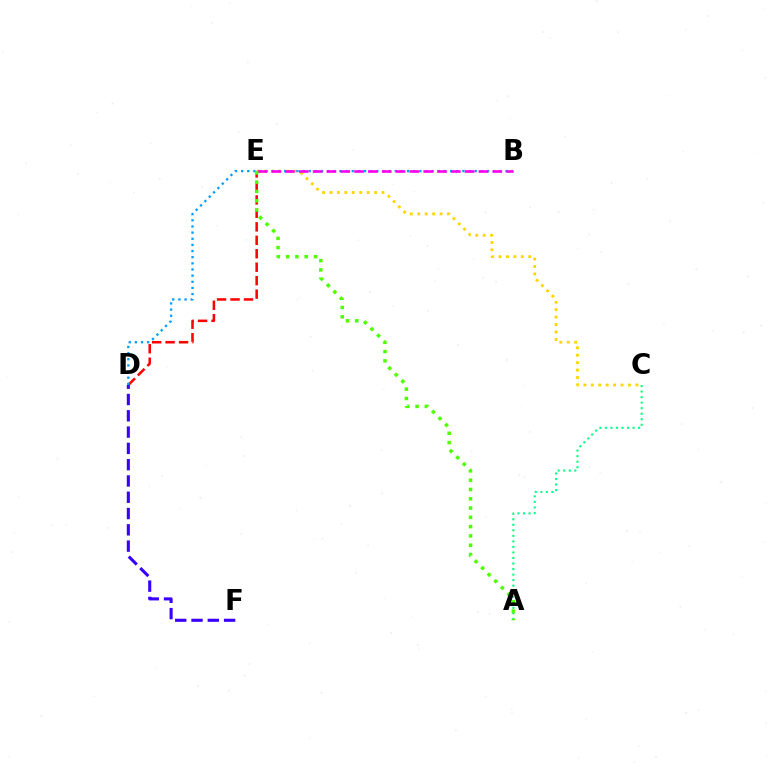{('D', 'E'): [{'color': '#ff0000', 'line_style': 'dashed', 'thickness': 1.83}], ('A', 'C'): [{'color': '#00ff86', 'line_style': 'dotted', 'thickness': 1.5}], ('C', 'E'): [{'color': '#ffd500', 'line_style': 'dotted', 'thickness': 2.02}], ('D', 'F'): [{'color': '#3700ff', 'line_style': 'dashed', 'thickness': 2.21}], ('B', 'D'): [{'color': '#009eff', 'line_style': 'dotted', 'thickness': 1.67}], ('B', 'E'): [{'color': '#ff00ed', 'line_style': 'dashed', 'thickness': 1.88}], ('A', 'E'): [{'color': '#4fff00', 'line_style': 'dotted', 'thickness': 2.52}]}